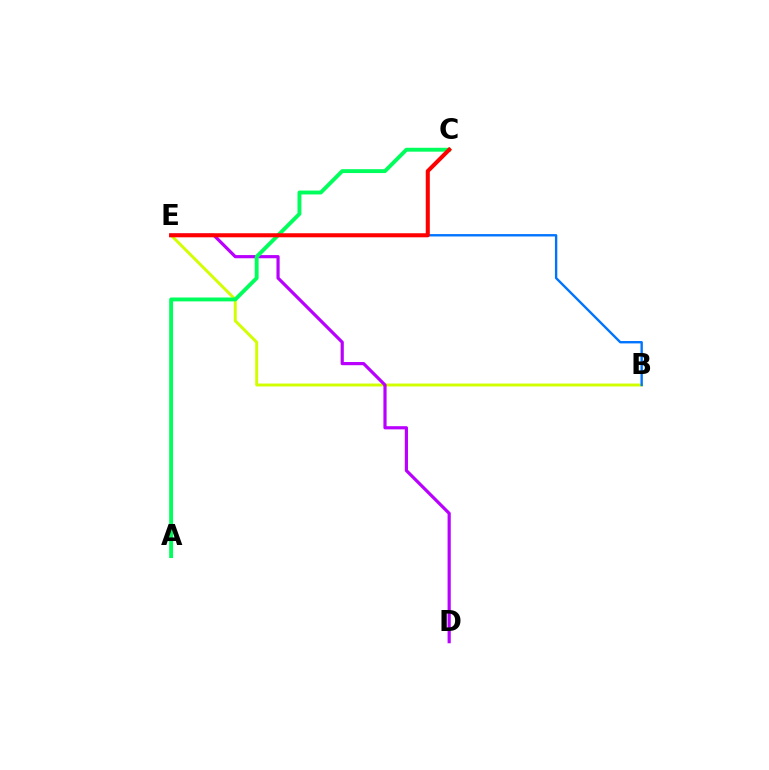{('B', 'E'): [{'color': '#d1ff00', 'line_style': 'solid', 'thickness': 2.1}, {'color': '#0074ff', 'line_style': 'solid', 'thickness': 1.71}], ('D', 'E'): [{'color': '#b900ff', 'line_style': 'solid', 'thickness': 2.29}], ('A', 'C'): [{'color': '#00ff5c', 'line_style': 'solid', 'thickness': 2.8}], ('C', 'E'): [{'color': '#ff0000', 'line_style': 'solid', 'thickness': 2.92}]}